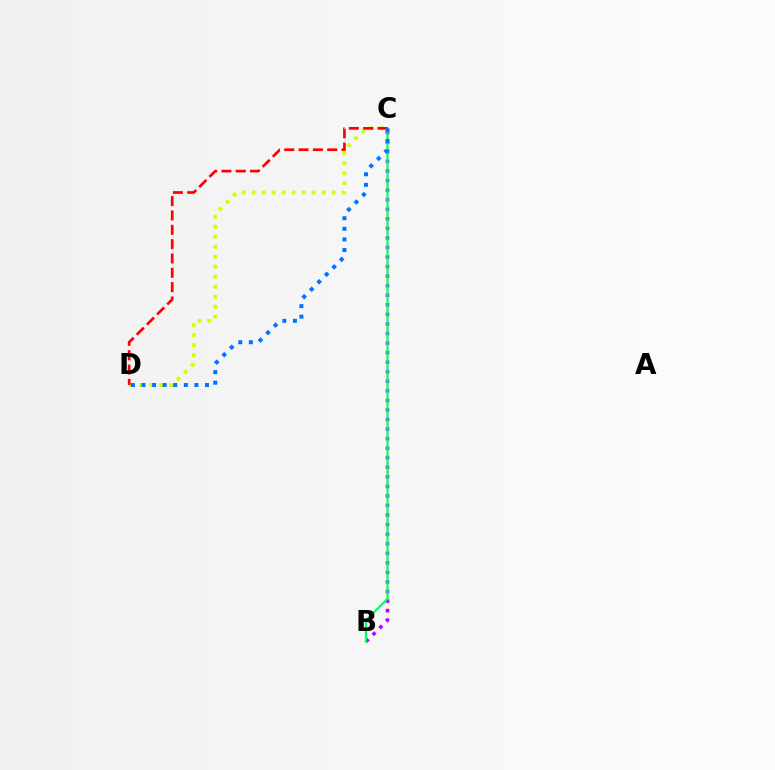{('C', 'D'): [{'color': '#d1ff00', 'line_style': 'dotted', 'thickness': 2.72}, {'color': '#ff0000', 'line_style': 'dashed', 'thickness': 1.95}, {'color': '#0074ff', 'line_style': 'dotted', 'thickness': 2.88}], ('B', 'C'): [{'color': '#b900ff', 'line_style': 'dotted', 'thickness': 2.6}, {'color': '#00ff5c', 'line_style': 'solid', 'thickness': 1.58}]}